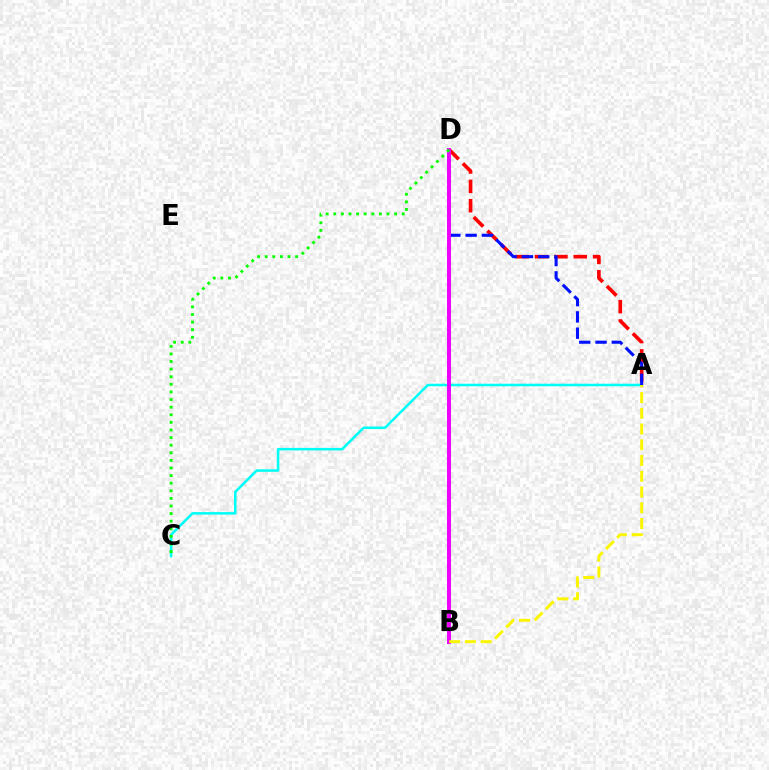{('A', 'D'): [{'color': '#ff0000', 'line_style': 'dashed', 'thickness': 2.63}, {'color': '#0010ff', 'line_style': 'dashed', 'thickness': 2.21}], ('A', 'C'): [{'color': '#00fff6', 'line_style': 'solid', 'thickness': 1.82}], ('B', 'D'): [{'color': '#ee00ff', 'line_style': 'solid', 'thickness': 2.85}], ('C', 'D'): [{'color': '#08ff00', 'line_style': 'dotted', 'thickness': 2.07}], ('A', 'B'): [{'color': '#fcf500', 'line_style': 'dashed', 'thickness': 2.14}]}